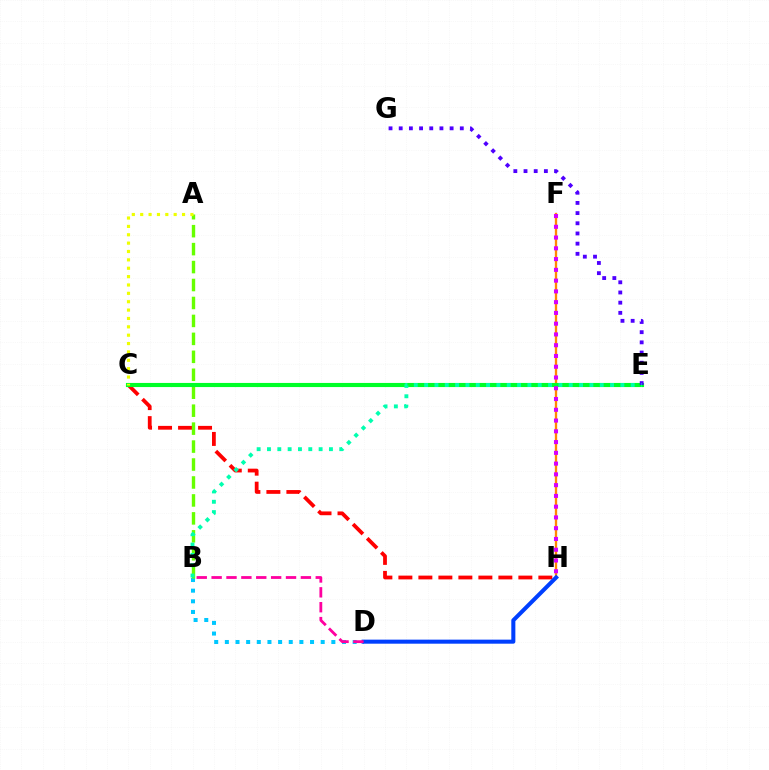{('C', 'H'): [{'color': '#ff0000', 'line_style': 'dashed', 'thickness': 2.72}], ('B', 'D'): [{'color': '#00c7ff', 'line_style': 'dotted', 'thickness': 2.89}, {'color': '#ff00a0', 'line_style': 'dashed', 'thickness': 2.02}], ('F', 'H'): [{'color': '#ff8800', 'line_style': 'solid', 'thickness': 1.67}, {'color': '#d600ff', 'line_style': 'dotted', 'thickness': 2.92}], ('A', 'B'): [{'color': '#66ff00', 'line_style': 'dashed', 'thickness': 2.44}], ('C', 'E'): [{'color': '#00ff27', 'line_style': 'solid', 'thickness': 2.96}], ('D', 'H'): [{'color': '#003fff', 'line_style': 'solid', 'thickness': 2.92}], ('A', 'C'): [{'color': '#eeff00', 'line_style': 'dotted', 'thickness': 2.27}], ('E', 'G'): [{'color': '#4f00ff', 'line_style': 'dotted', 'thickness': 2.77}], ('B', 'E'): [{'color': '#00ffaf', 'line_style': 'dotted', 'thickness': 2.81}]}